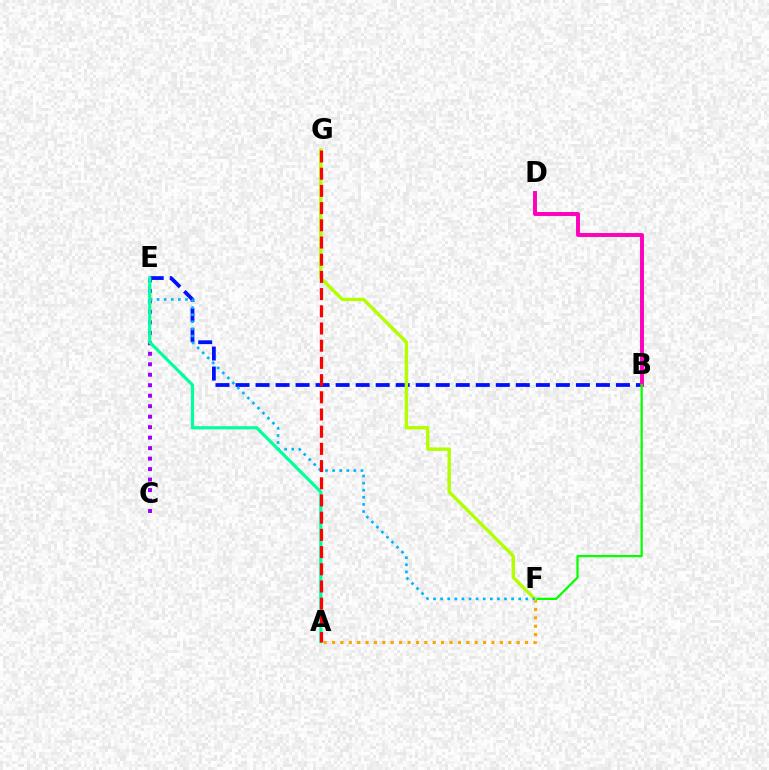{('C', 'E'): [{'color': '#9b00ff', 'line_style': 'dotted', 'thickness': 2.85}], ('B', 'E'): [{'color': '#0010ff', 'line_style': 'dashed', 'thickness': 2.72}], ('B', 'D'): [{'color': '#ff00bd', 'line_style': 'solid', 'thickness': 2.83}], ('A', 'F'): [{'color': '#ffa500', 'line_style': 'dotted', 'thickness': 2.28}], ('B', 'F'): [{'color': '#08ff00', 'line_style': 'solid', 'thickness': 1.63}], ('F', 'G'): [{'color': '#b3ff00', 'line_style': 'solid', 'thickness': 2.45}], ('E', 'F'): [{'color': '#00b5ff', 'line_style': 'dotted', 'thickness': 1.93}], ('A', 'E'): [{'color': '#00ff9d', 'line_style': 'solid', 'thickness': 2.29}], ('A', 'G'): [{'color': '#ff0000', 'line_style': 'dashed', 'thickness': 2.34}]}